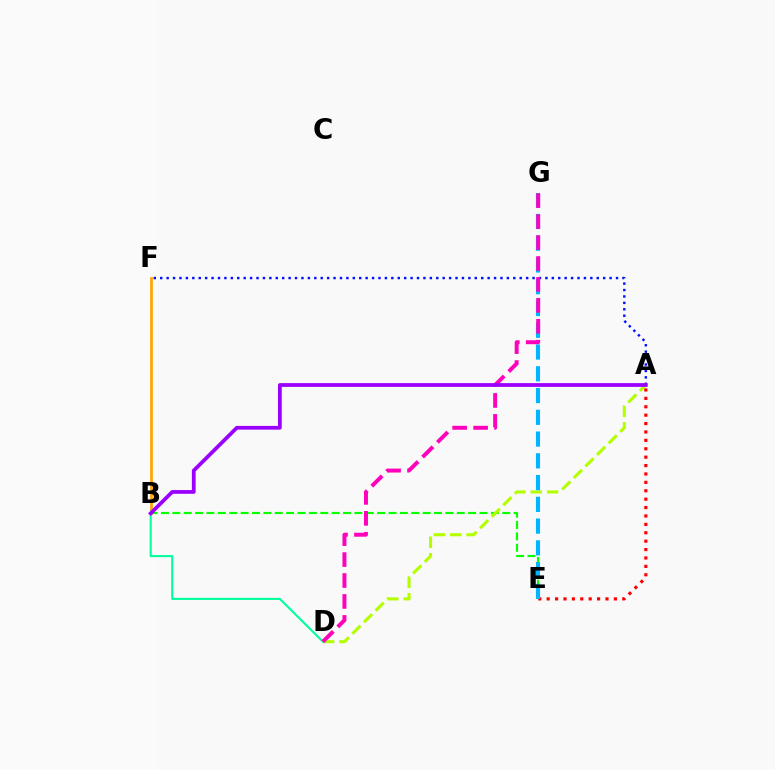{('B', 'F'): [{'color': '#ffa500', 'line_style': 'solid', 'thickness': 1.95}], ('A', 'E'): [{'color': '#ff0000', 'line_style': 'dotted', 'thickness': 2.28}], ('B', 'E'): [{'color': '#08ff00', 'line_style': 'dashed', 'thickness': 1.55}], ('A', 'D'): [{'color': '#b3ff00', 'line_style': 'dashed', 'thickness': 2.22}], ('E', 'G'): [{'color': '#00b5ff', 'line_style': 'dashed', 'thickness': 2.96}], ('A', 'F'): [{'color': '#0010ff', 'line_style': 'dotted', 'thickness': 1.74}], ('B', 'D'): [{'color': '#00ff9d', 'line_style': 'solid', 'thickness': 1.5}], ('D', 'G'): [{'color': '#ff00bd', 'line_style': 'dashed', 'thickness': 2.84}], ('A', 'B'): [{'color': '#9b00ff', 'line_style': 'solid', 'thickness': 2.7}]}